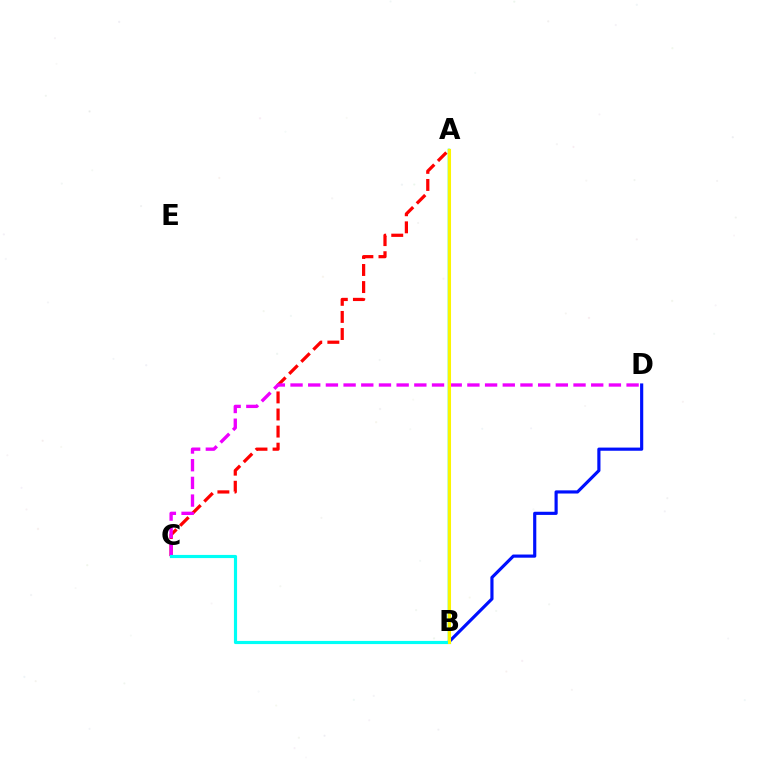{('A', 'C'): [{'color': '#ff0000', 'line_style': 'dashed', 'thickness': 2.32}], ('C', 'D'): [{'color': '#ee00ff', 'line_style': 'dashed', 'thickness': 2.4}], ('B', 'D'): [{'color': '#0010ff', 'line_style': 'solid', 'thickness': 2.27}], ('A', 'B'): [{'color': '#08ff00', 'line_style': 'solid', 'thickness': 1.76}, {'color': '#fcf500', 'line_style': 'solid', 'thickness': 2.2}], ('B', 'C'): [{'color': '#00fff6', 'line_style': 'solid', 'thickness': 2.27}]}